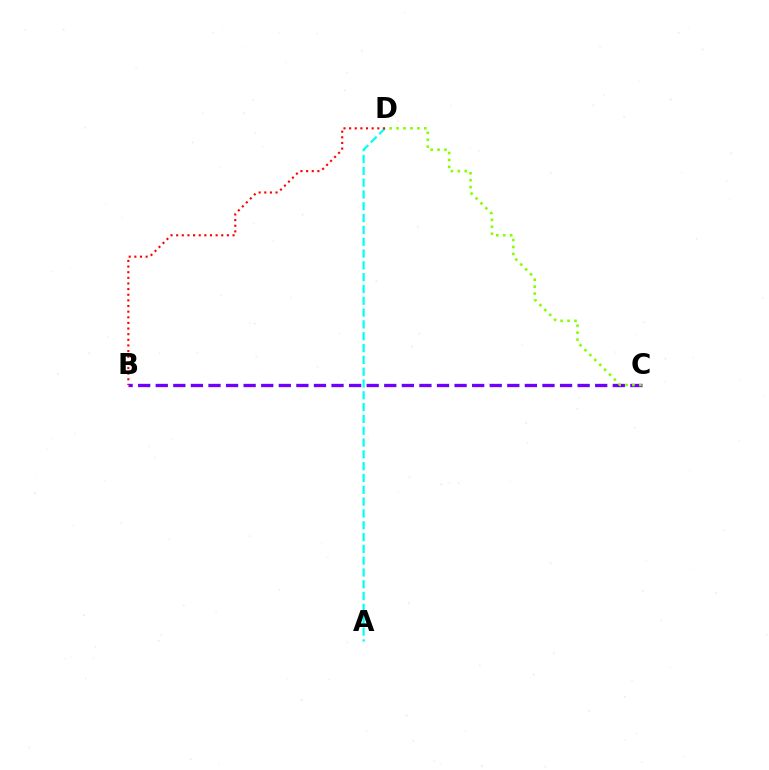{('B', 'C'): [{'color': '#7200ff', 'line_style': 'dashed', 'thickness': 2.39}], ('A', 'D'): [{'color': '#00fff6', 'line_style': 'dashed', 'thickness': 1.6}], ('C', 'D'): [{'color': '#84ff00', 'line_style': 'dotted', 'thickness': 1.88}], ('B', 'D'): [{'color': '#ff0000', 'line_style': 'dotted', 'thickness': 1.53}]}